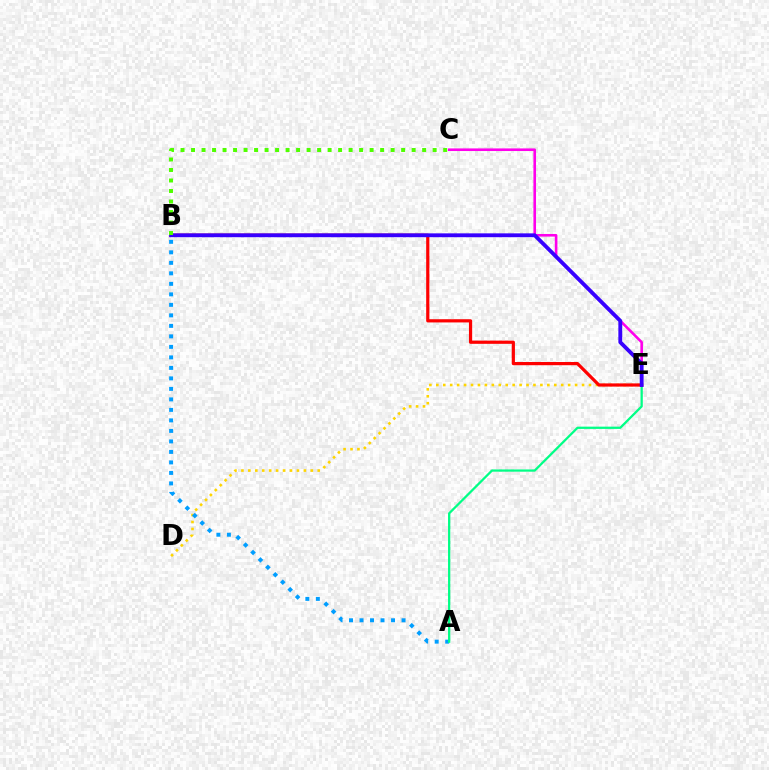{('D', 'E'): [{'color': '#ffd500', 'line_style': 'dotted', 'thickness': 1.89}], ('C', 'E'): [{'color': '#ff00ed', 'line_style': 'solid', 'thickness': 1.88}], ('A', 'B'): [{'color': '#009eff', 'line_style': 'dotted', 'thickness': 2.85}], ('A', 'E'): [{'color': '#00ff86', 'line_style': 'solid', 'thickness': 1.63}], ('B', 'E'): [{'color': '#ff0000', 'line_style': 'solid', 'thickness': 2.31}, {'color': '#3700ff', 'line_style': 'solid', 'thickness': 2.77}], ('B', 'C'): [{'color': '#4fff00', 'line_style': 'dotted', 'thickness': 2.85}]}